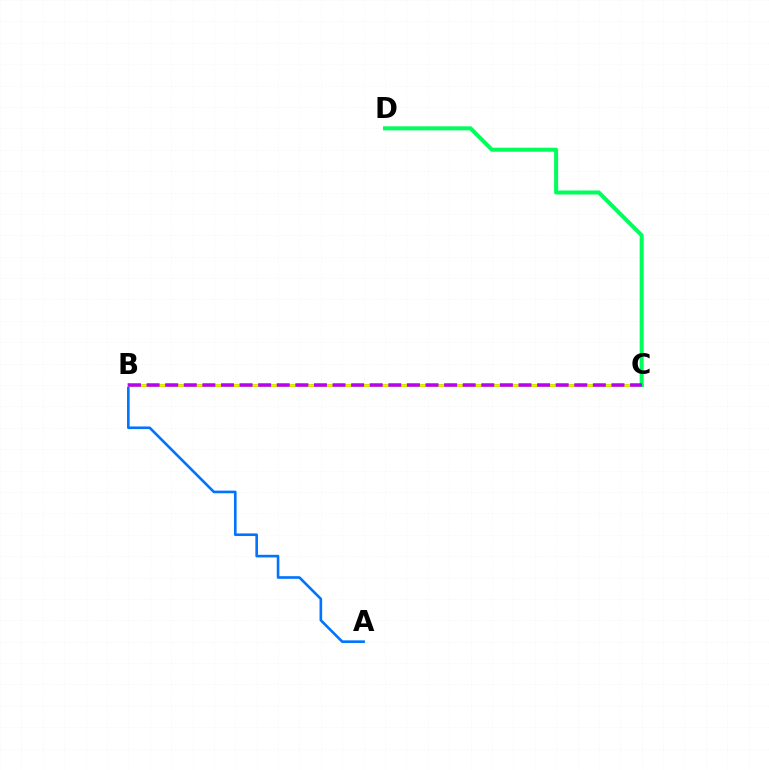{('B', 'C'): [{'color': '#ff0000', 'line_style': 'solid', 'thickness': 2.07}, {'color': '#d1ff00', 'line_style': 'solid', 'thickness': 2.01}, {'color': '#b900ff', 'line_style': 'dashed', 'thickness': 2.53}], ('A', 'B'): [{'color': '#0074ff', 'line_style': 'solid', 'thickness': 1.89}], ('C', 'D'): [{'color': '#00ff5c', 'line_style': 'solid', 'thickness': 2.9}]}